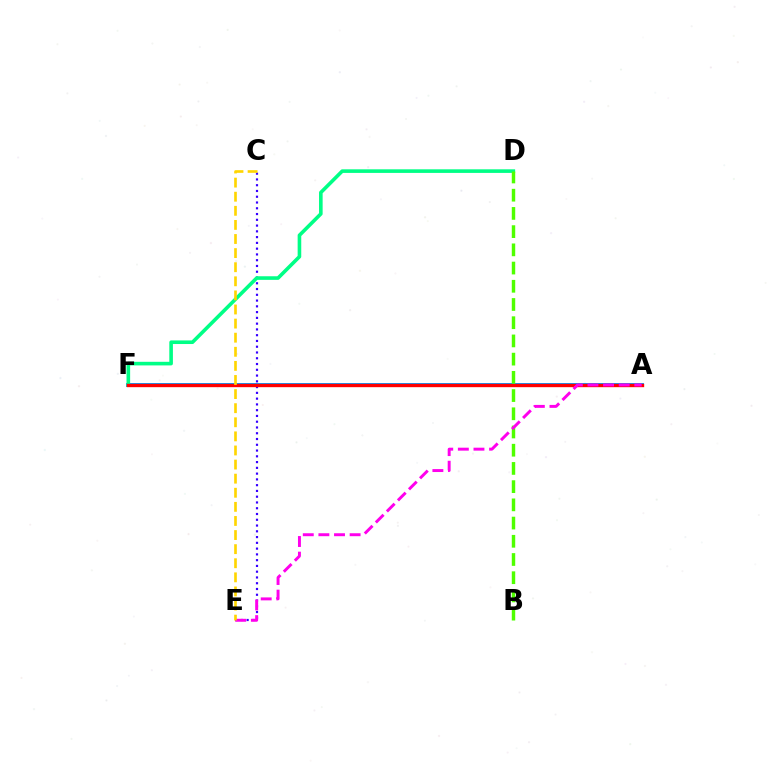{('C', 'E'): [{'color': '#3700ff', 'line_style': 'dotted', 'thickness': 1.57}, {'color': '#ffd500', 'line_style': 'dashed', 'thickness': 1.92}], ('A', 'F'): [{'color': '#009eff', 'line_style': 'solid', 'thickness': 2.82}, {'color': '#ff0000', 'line_style': 'solid', 'thickness': 2.42}], ('D', 'F'): [{'color': '#00ff86', 'line_style': 'solid', 'thickness': 2.6}], ('B', 'D'): [{'color': '#4fff00', 'line_style': 'dashed', 'thickness': 2.47}], ('A', 'E'): [{'color': '#ff00ed', 'line_style': 'dashed', 'thickness': 2.12}]}